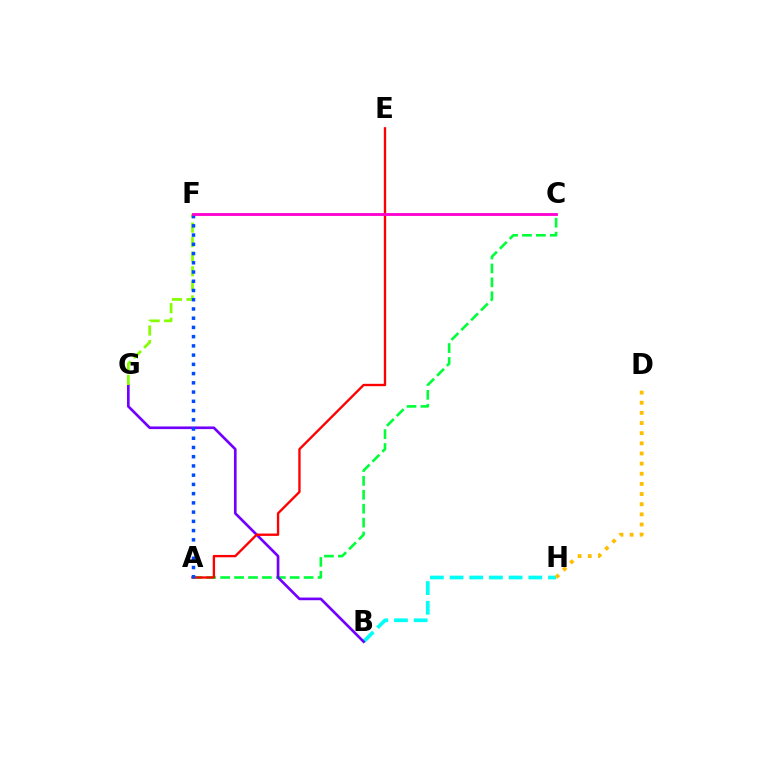{('B', 'H'): [{'color': '#00fff6', 'line_style': 'dashed', 'thickness': 2.67}], ('A', 'C'): [{'color': '#00ff39', 'line_style': 'dashed', 'thickness': 1.89}], ('B', 'G'): [{'color': '#7200ff', 'line_style': 'solid', 'thickness': 1.92}], ('F', 'G'): [{'color': '#84ff00', 'line_style': 'dashed', 'thickness': 1.98}], ('A', 'E'): [{'color': '#ff0000', 'line_style': 'solid', 'thickness': 1.69}], ('D', 'H'): [{'color': '#ffbd00', 'line_style': 'dotted', 'thickness': 2.76}], ('A', 'F'): [{'color': '#004bff', 'line_style': 'dotted', 'thickness': 2.51}], ('C', 'F'): [{'color': '#ff00cf', 'line_style': 'solid', 'thickness': 2.03}]}